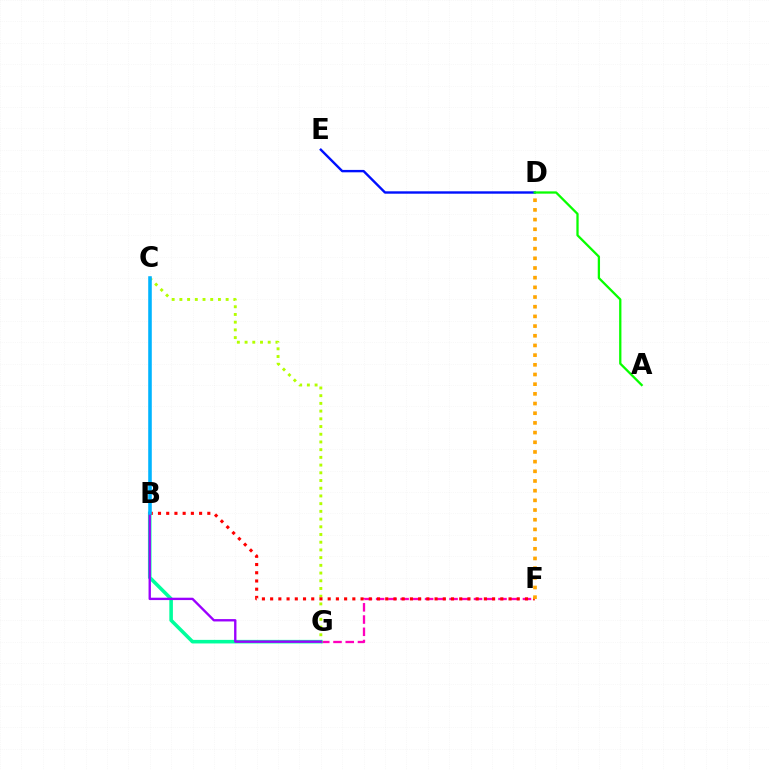{('F', 'G'): [{'color': '#ff00bd', 'line_style': 'dashed', 'thickness': 1.66}], ('B', 'G'): [{'color': '#00ff9d', 'line_style': 'solid', 'thickness': 2.57}, {'color': '#9b00ff', 'line_style': 'solid', 'thickness': 1.7}], ('C', 'G'): [{'color': '#b3ff00', 'line_style': 'dotted', 'thickness': 2.1}], ('D', 'E'): [{'color': '#0010ff', 'line_style': 'solid', 'thickness': 1.72}], ('B', 'F'): [{'color': '#ff0000', 'line_style': 'dotted', 'thickness': 2.23}], ('D', 'F'): [{'color': '#ffa500', 'line_style': 'dotted', 'thickness': 2.63}], ('A', 'D'): [{'color': '#08ff00', 'line_style': 'solid', 'thickness': 1.64}], ('B', 'C'): [{'color': '#00b5ff', 'line_style': 'solid', 'thickness': 2.57}]}